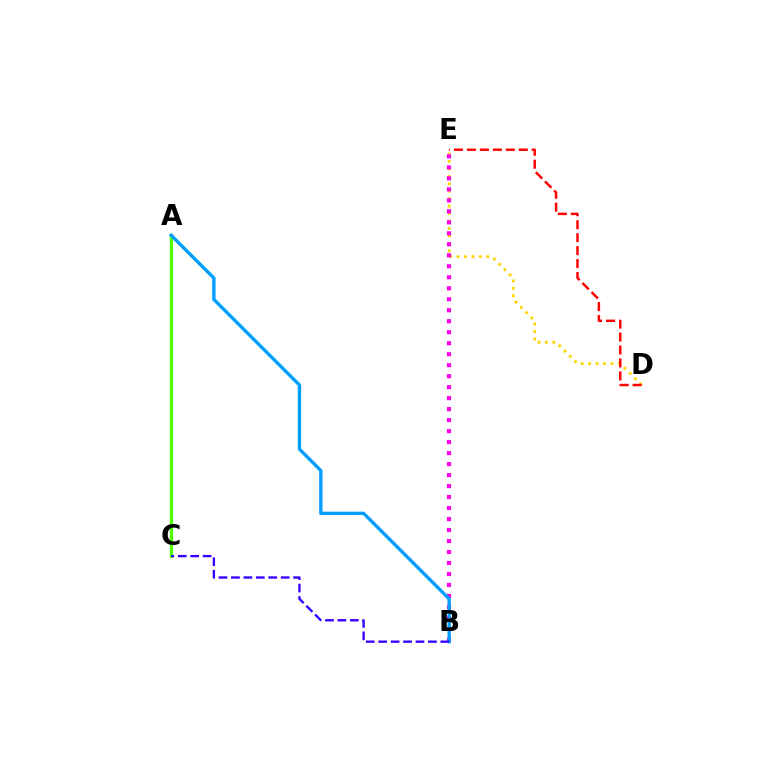{('D', 'E'): [{'color': '#ffd500', 'line_style': 'dotted', 'thickness': 2.02}, {'color': '#ff0000', 'line_style': 'dashed', 'thickness': 1.76}], ('B', 'E'): [{'color': '#ff00ed', 'line_style': 'dotted', 'thickness': 2.99}], ('A', 'C'): [{'color': '#00ff86', 'line_style': 'dashed', 'thickness': 2.04}, {'color': '#4fff00', 'line_style': 'solid', 'thickness': 2.34}], ('A', 'B'): [{'color': '#009eff', 'line_style': 'solid', 'thickness': 2.41}], ('B', 'C'): [{'color': '#3700ff', 'line_style': 'dashed', 'thickness': 1.69}]}